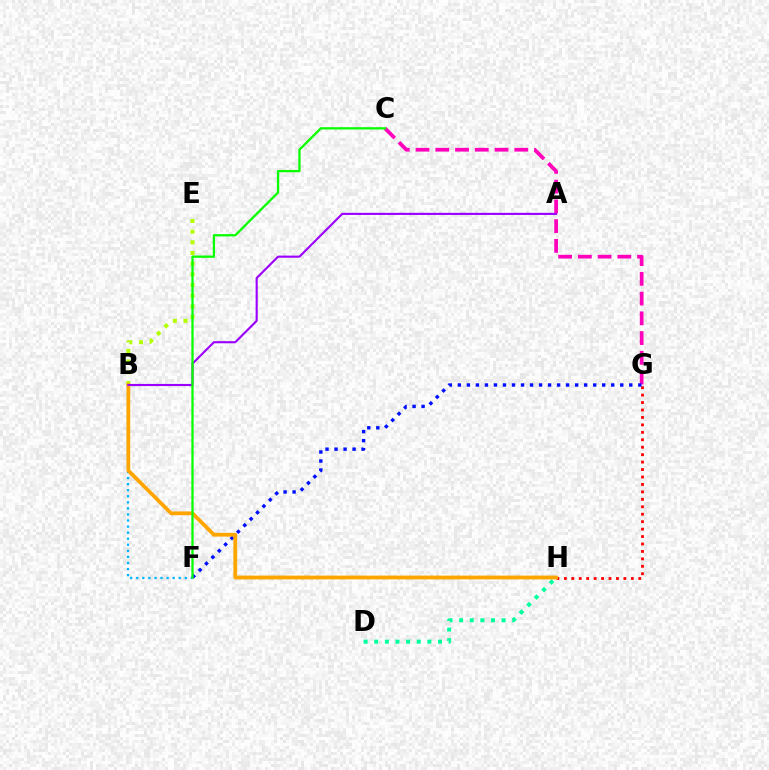{('D', 'H'): [{'color': '#00ff9d', 'line_style': 'dotted', 'thickness': 2.89}], ('B', 'F'): [{'color': '#00b5ff', 'line_style': 'dotted', 'thickness': 1.65}], ('B', 'E'): [{'color': '#b3ff00', 'line_style': 'dotted', 'thickness': 2.9}], ('G', 'H'): [{'color': '#ff0000', 'line_style': 'dotted', 'thickness': 2.02}], ('C', 'G'): [{'color': '#ff00bd', 'line_style': 'dashed', 'thickness': 2.68}], ('F', 'G'): [{'color': '#0010ff', 'line_style': 'dotted', 'thickness': 2.45}], ('B', 'H'): [{'color': '#ffa500', 'line_style': 'solid', 'thickness': 2.73}], ('A', 'B'): [{'color': '#9b00ff', 'line_style': 'solid', 'thickness': 1.52}], ('C', 'F'): [{'color': '#08ff00', 'line_style': 'solid', 'thickness': 1.64}]}